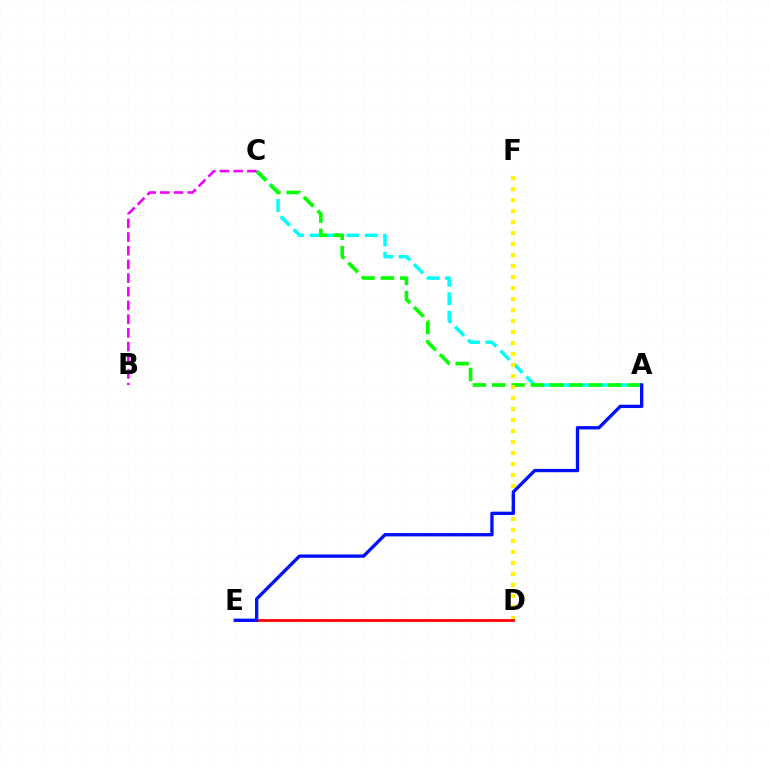{('A', 'C'): [{'color': '#00fff6', 'line_style': 'dashed', 'thickness': 2.5}, {'color': '#08ff00', 'line_style': 'dashed', 'thickness': 2.63}], ('B', 'C'): [{'color': '#ee00ff', 'line_style': 'dashed', 'thickness': 1.86}], ('D', 'F'): [{'color': '#fcf500', 'line_style': 'dotted', 'thickness': 2.99}], ('D', 'E'): [{'color': '#ff0000', 'line_style': 'solid', 'thickness': 1.99}], ('A', 'E'): [{'color': '#0010ff', 'line_style': 'solid', 'thickness': 2.39}]}